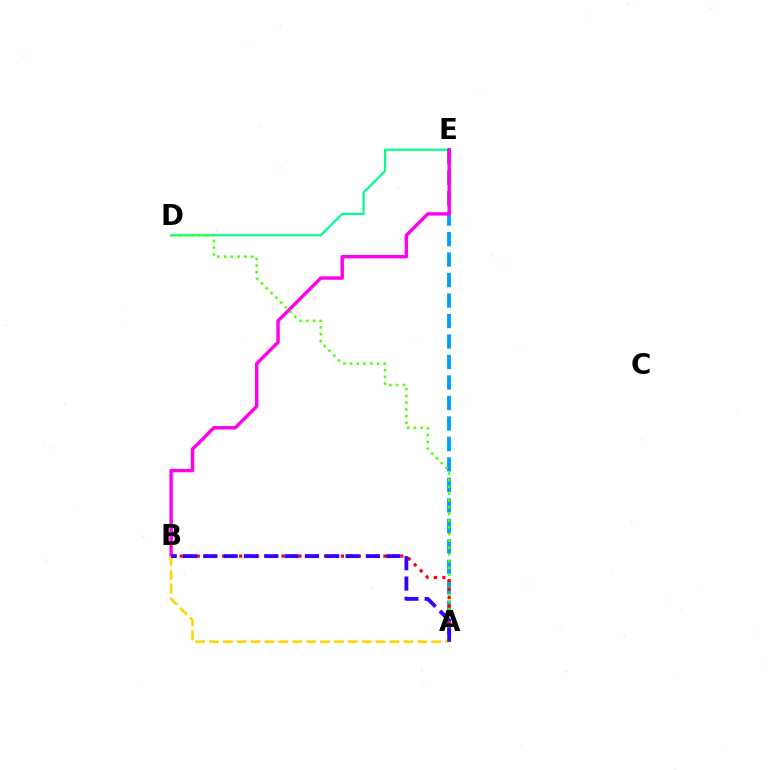{('D', 'E'): [{'color': '#00ff86', 'line_style': 'solid', 'thickness': 1.56}], ('A', 'E'): [{'color': '#009eff', 'line_style': 'dashed', 'thickness': 2.78}], ('B', 'E'): [{'color': '#ff00ed', 'line_style': 'solid', 'thickness': 2.46}], ('A', 'D'): [{'color': '#4fff00', 'line_style': 'dotted', 'thickness': 1.83}], ('A', 'B'): [{'color': '#ff0000', 'line_style': 'dotted', 'thickness': 2.3}, {'color': '#ffd500', 'line_style': 'dashed', 'thickness': 1.89}, {'color': '#3700ff', 'line_style': 'dashed', 'thickness': 2.76}]}